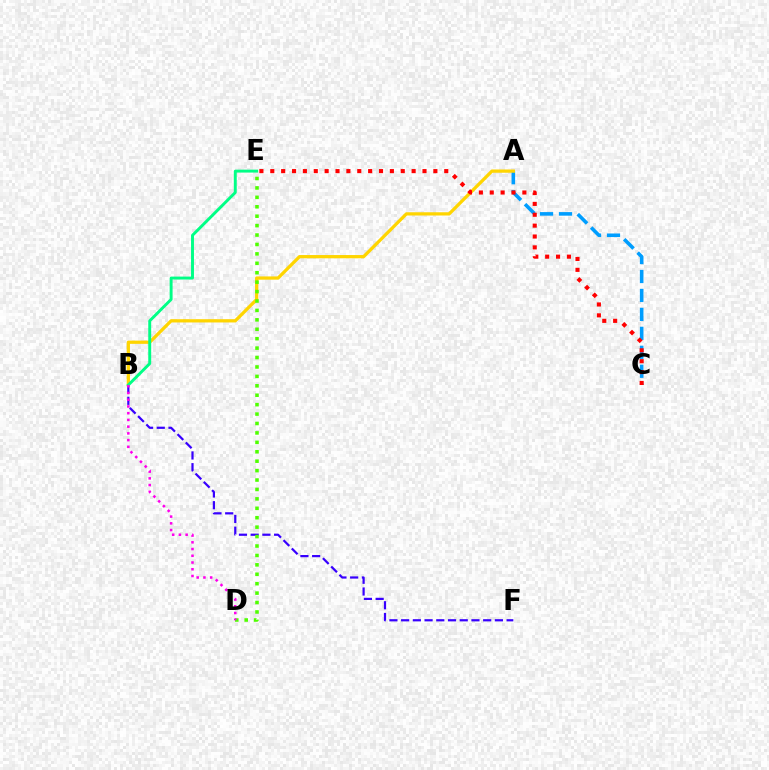{('A', 'C'): [{'color': '#009eff', 'line_style': 'dashed', 'thickness': 2.57}], ('A', 'B'): [{'color': '#ffd500', 'line_style': 'solid', 'thickness': 2.34}], ('C', 'E'): [{'color': '#ff0000', 'line_style': 'dotted', 'thickness': 2.95}], ('B', 'F'): [{'color': '#3700ff', 'line_style': 'dashed', 'thickness': 1.59}], ('B', 'E'): [{'color': '#00ff86', 'line_style': 'solid', 'thickness': 2.11}], ('D', 'E'): [{'color': '#4fff00', 'line_style': 'dotted', 'thickness': 2.56}], ('B', 'D'): [{'color': '#ff00ed', 'line_style': 'dotted', 'thickness': 1.83}]}